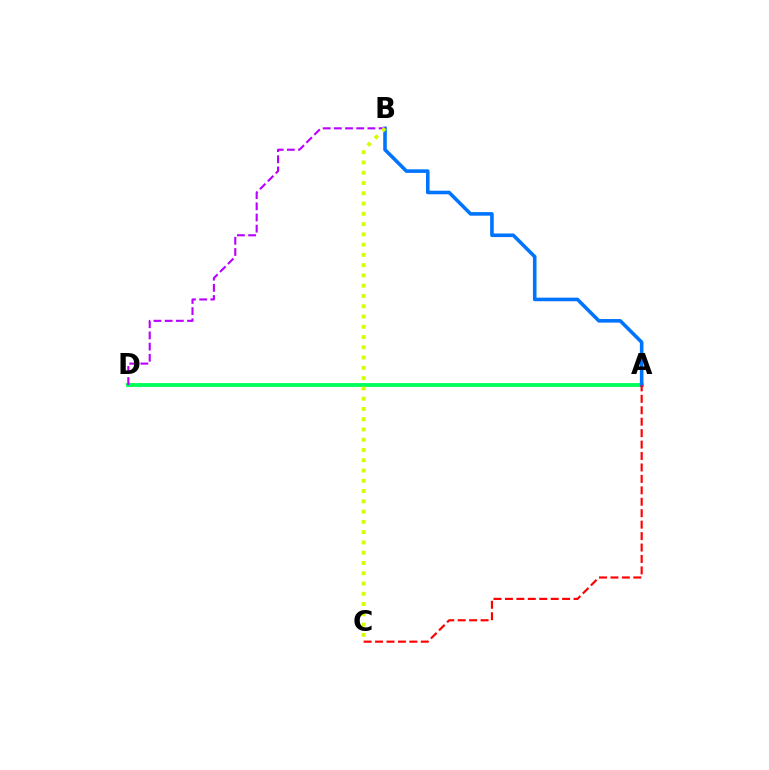{('A', 'D'): [{'color': '#00ff5c', 'line_style': 'solid', 'thickness': 2.78}], ('A', 'B'): [{'color': '#0074ff', 'line_style': 'solid', 'thickness': 2.57}], ('B', 'D'): [{'color': '#b900ff', 'line_style': 'dashed', 'thickness': 1.52}], ('B', 'C'): [{'color': '#d1ff00', 'line_style': 'dotted', 'thickness': 2.79}], ('A', 'C'): [{'color': '#ff0000', 'line_style': 'dashed', 'thickness': 1.55}]}